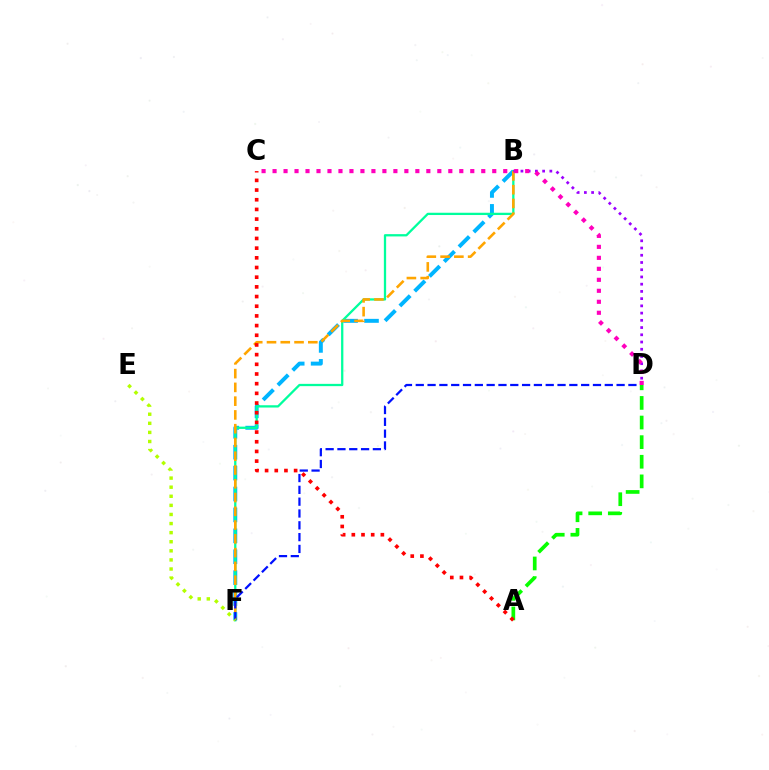{('B', 'F'): [{'color': '#00b5ff', 'line_style': 'dashed', 'thickness': 2.84}, {'color': '#00ff9d', 'line_style': 'solid', 'thickness': 1.64}, {'color': '#ffa500', 'line_style': 'dashed', 'thickness': 1.87}], ('D', 'F'): [{'color': '#0010ff', 'line_style': 'dashed', 'thickness': 1.6}], ('A', 'D'): [{'color': '#08ff00', 'line_style': 'dashed', 'thickness': 2.66}], ('E', 'F'): [{'color': '#b3ff00', 'line_style': 'dotted', 'thickness': 2.47}], ('B', 'D'): [{'color': '#9b00ff', 'line_style': 'dotted', 'thickness': 1.96}], ('C', 'D'): [{'color': '#ff00bd', 'line_style': 'dotted', 'thickness': 2.98}], ('A', 'C'): [{'color': '#ff0000', 'line_style': 'dotted', 'thickness': 2.63}]}